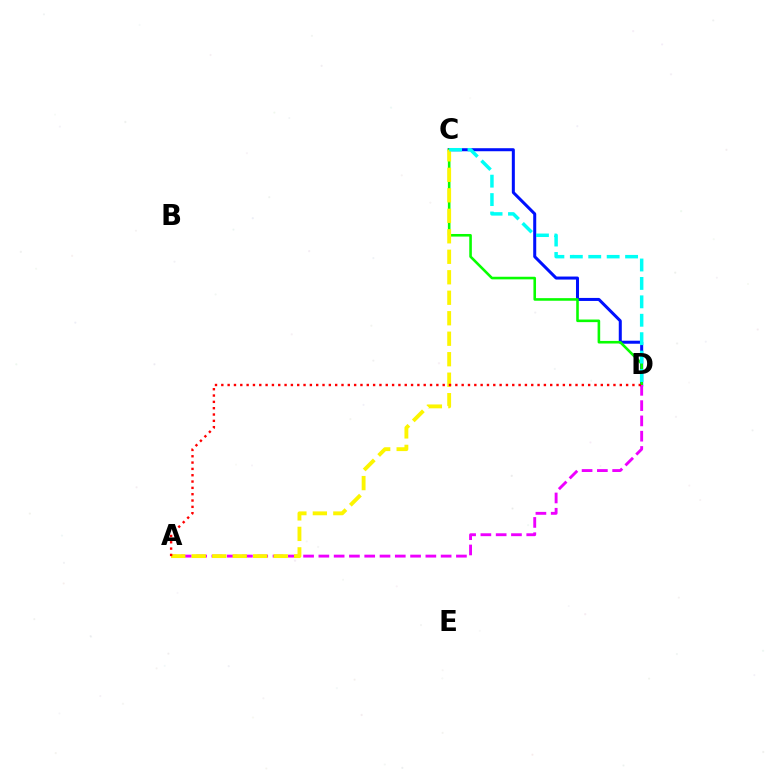{('C', 'D'): [{'color': '#0010ff', 'line_style': 'solid', 'thickness': 2.18}, {'color': '#08ff00', 'line_style': 'solid', 'thickness': 1.87}, {'color': '#00fff6', 'line_style': 'dashed', 'thickness': 2.5}], ('A', 'D'): [{'color': '#ee00ff', 'line_style': 'dashed', 'thickness': 2.08}, {'color': '#ff0000', 'line_style': 'dotted', 'thickness': 1.72}], ('A', 'C'): [{'color': '#fcf500', 'line_style': 'dashed', 'thickness': 2.78}]}